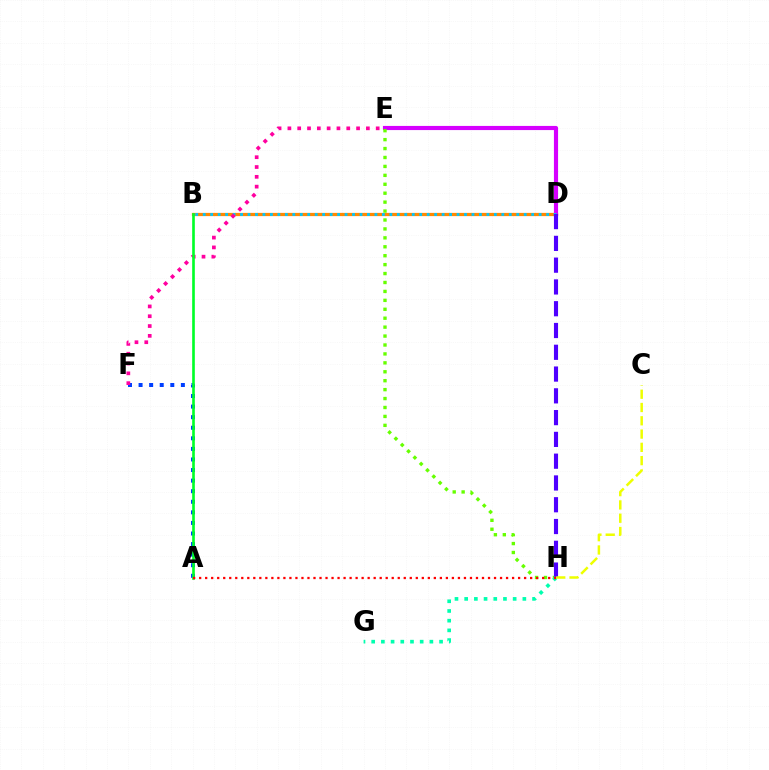{('B', 'D'): [{'color': '#ff8800', 'line_style': 'solid', 'thickness': 2.34}, {'color': '#00c7ff', 'line_style': 'dotted', 'thickness': 2.03}], ('D', 'E'): [{'color': '#d600ff', 'line_style': 'solid', 'thickness': 2.99}], ('A', 'F'): [{'color': '#003fff', 'line_style': 'dotted', 'thickness': 2.87}], ('E', 'H'): [{'color': '#66ff00', 'line_style': 'dotted', 'thickness': 2.43}], ('E', 'F'): [{'color': '#ff00a0', 'line_style': 'dotted', 'thickness': 2.67}], ('D', 'H'): [{'color': '#4f00ff', 'line_style': 'dashed', 'thickness': 2.96}], ('G', 'H'): [{'color': '#00ffaf', 'line_style': 'dotted', 'thickness': 2.63}], ('A', 'B'): [{'color': '#00ff27', 'line_style': 'solid', 'thickness': 1.9}], ('A', 'H'): [{'color': '#ff0000', 'line_style': 'dotted', 'thickness': 1.64}], ('C', 'H'): [{'color': '#eeff00', 'line_style': 'dashed', 'thickness': 1.8}]}